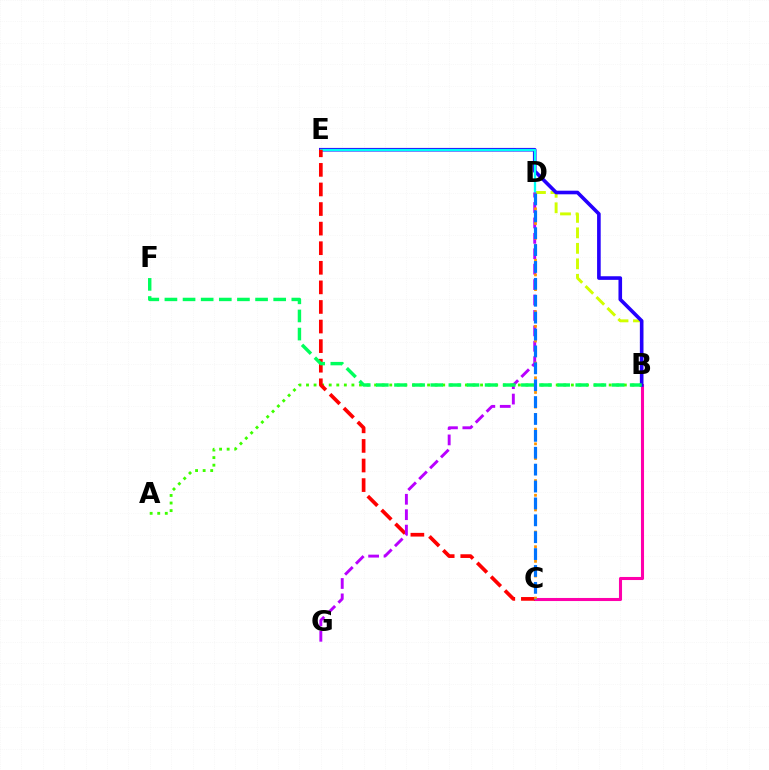{('B', 'C'): [{'color': '#ff00ac', 'line_style': 'solid', 'thickness': 2.21}], ('B', 'D'): [{'color': '#d1ff00', 'line_style': 'dashed', 'thickness': 2.1}], ('A', 'B'): [{'color': '#3dff00', 'line_style': 'dotted', 'thickness': 2.06}], ('B', 'E'): [{'color': '#2500ff', 'line_style': 'solid', 'thickness': 2.6}], ('D', 'E'): [{'color': '#00fff6', 'line_style': 'solid', 'thickness': 1.66}], ('C', 'E'): [{'color': '#ff0000', 'line_style': 'dashed', 'thickness': 2.66}], ('D', 'G'): [{'color': '#b900ff', 'line_style': 'dashed', 'thickness': 2.09}], ('B', 'F'): [{'color': '#00ff5c', 'line_style': 'dashed', 'thickness': 2.46}], ('C', 'D'): [{'color': '#ff9400', 'line_style': 'dotted', 'thickness': 2.0}, {'color': '#0074ff', 'line_style': 'dashed', 'thickness': 2.29}]}